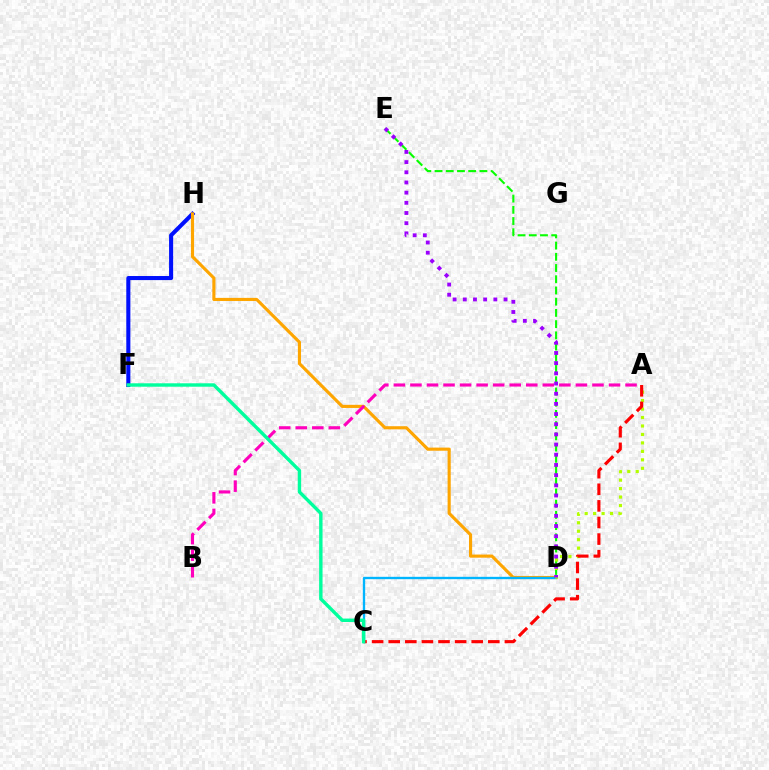{('F', 'H'): [{'color': '#0010ff', 'line_style': 'solid', 'thickness': 2.94}], ('D', 'H'): [{'color': '#ffa500', 'line_style': 'solid', 'thickness': 2.26}], ('D', 'E'): [{'color': '#08ff00', 'line_style': 'dashed', 'thickness': 1.52}, {'color': '#9b00ff', 'line_style': 'dotted', 'thickness': 2.77}], ('C', 'D'): [{'color': '#00b5ff', 'line_style': 'solid', 'thickness': 1.69}], ('A', 'D'): [{'color': '#b3ff00', 'line_style': 'dotted', 'thickness': 2.3}], ('A', 'B'): [{'color': '#ff00bd', 'line_style': 'dashed', 'thickness': 2.25}], ('A', 'C'): [{'color': '#ff0000', 'line_style': 'dashed', 'thickness': 2.26}], ('C', 'F'): [{'color': '#00ff9d', 'line_style': 'solid', 'thickness': 2.46}]}